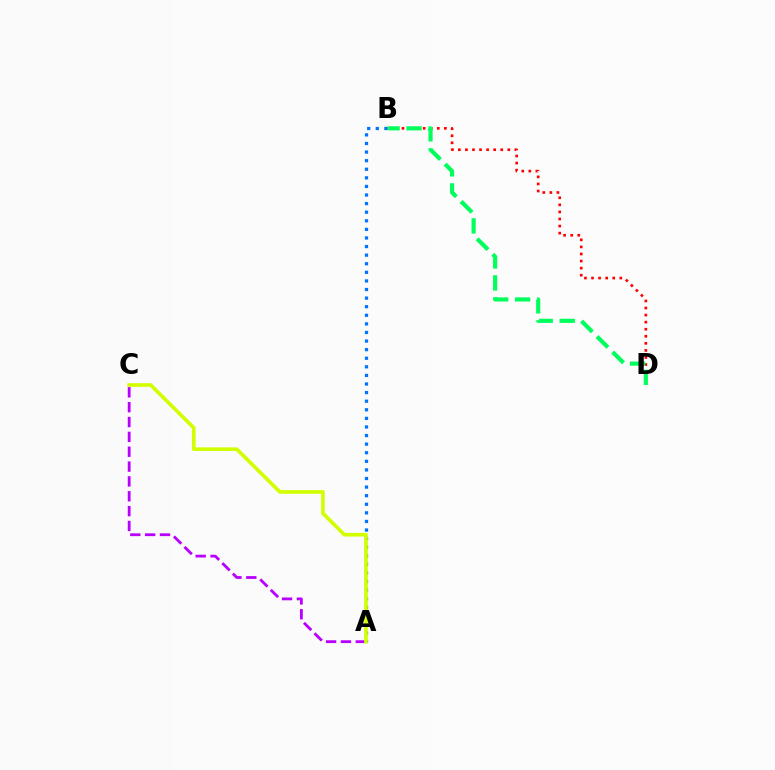{('A', 'C'): [{'color': '#b900ff', 'line_style': 'dashed', 'thickness': 2.02}, {'color': '#d1ff00', 'line_style': 'solid', 'thickness': 2.62}], ('A', 'B'): [{'color': '#0074ff', 'line_style': 'dotted', 'thickness': 2.33}], ('B', 'D'): [{'color': '#ff0000', 'line_style': 'dotted', 'thickness': 1.92}, {'color': '#00ff5c', 'line_style': 'dashed', 'thickness': 2.99}]}